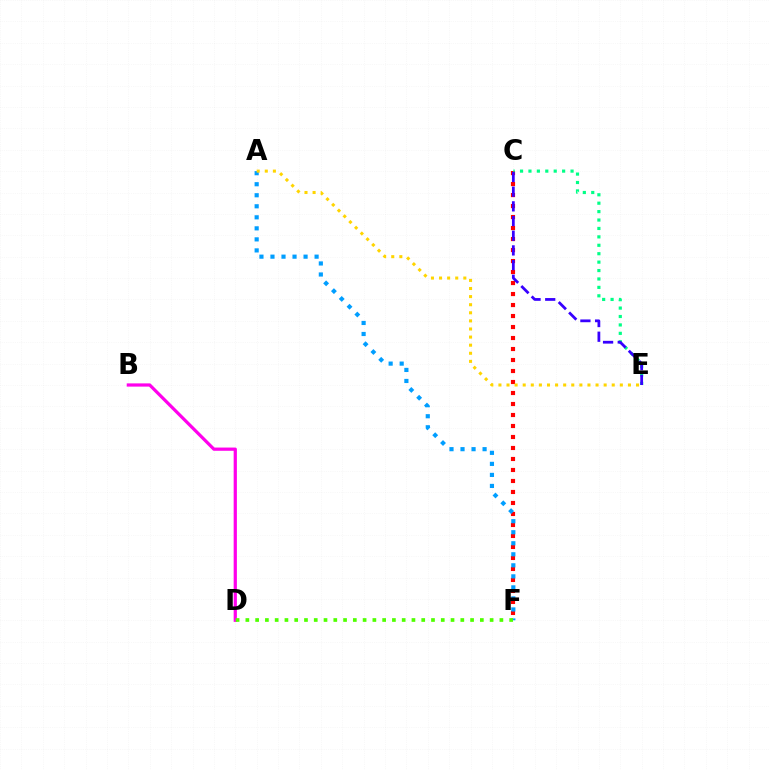{('C', 'F'): [{'color': '#ff0000', 'line_style': 'dotted', 'thickness': 2.99}], ('C', 'E'): [{'color': '#00ff86', 'line_style': 'dotted', 'thickness': 2.29}, {'color': '#3700ff', 'line_style': 'dashed', 'thickness': 1.99}], ('B', 'D'): [{'color': '#ff00ed', 'line_style': 'solid', 'thickness': 2.32}], ('A', 'F'): [{'color': '#009eff', 'line_style': 'dotted', 'thickness': 3.0}], ('A', 'E'): [{'color': '#ffd500', 'line_style': 'dotted', 'thickness': 2.2}], ('D', 'F'): [{'color': '#4fff00', 'line_style': 'dotted', 'thickness': 2.65}]}